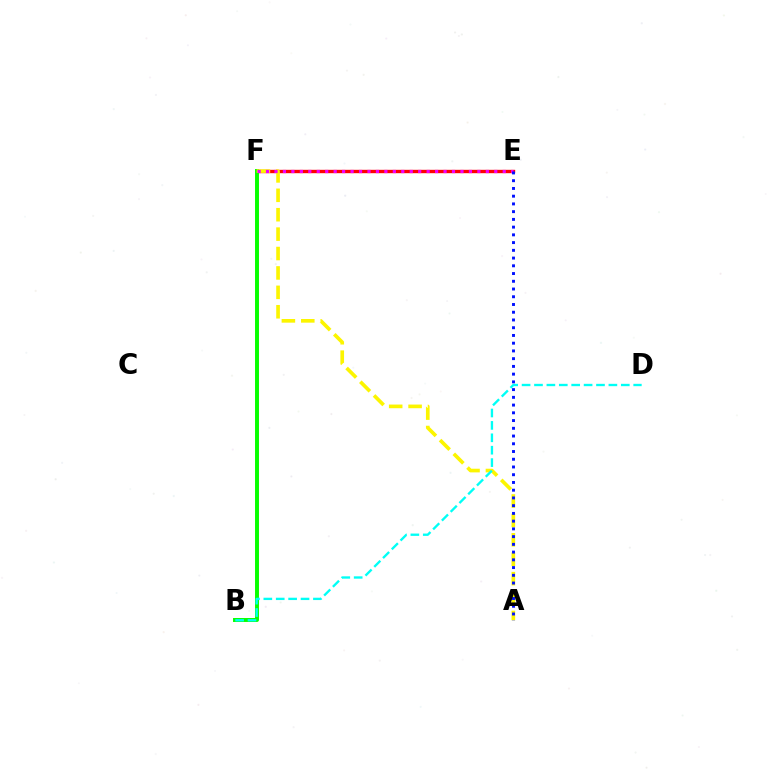{('E', 'F'): [{'color': '#ff0000', 'line_style': 'solid', 'thickness': 2.43}, {'color': '#ee00ff', 'line_style': 'dotted', 'thickness': 2.3}], ('B', 'F'): [{'color': '#08ff00', 'line_style': 'solid', 'thickness': 2.84}], ('A', 'F'): [{'color': '#fcf500', 'line_style': 'dashed', 'thickness': 2.64}], ('B', 'D'): [{'color': '#00fff6', 'line_style': 'dashed', 'thickness': 1.68}], ('A', 'E'): [{'color': '#0010ff', 'line_style': 'dotted', 'thickness': 2.1}]}